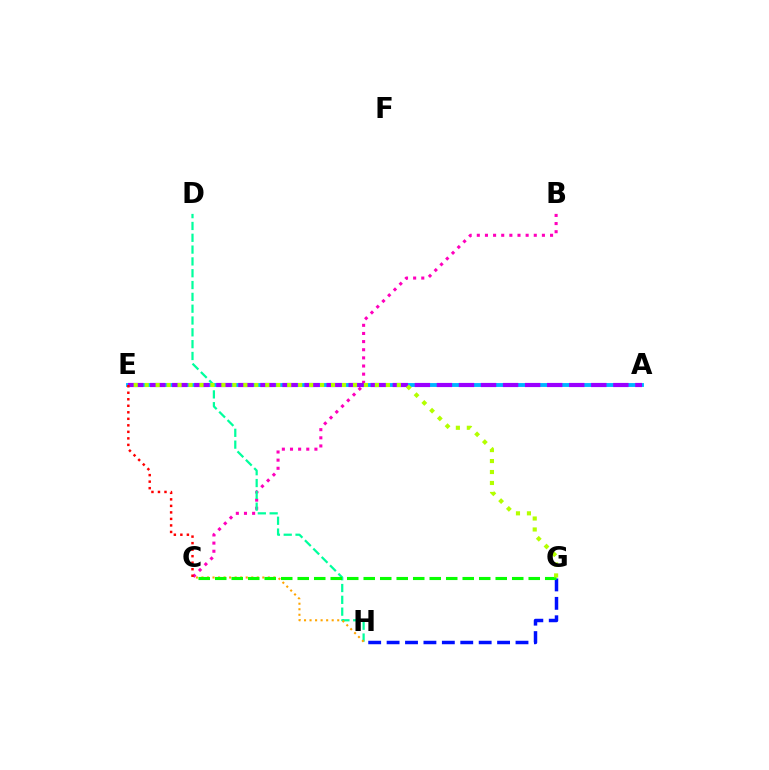{('A', 'E'): [{'color': '#00b5ff', 'line_style': 'solid', 'thickness': 2.79}, {'color': '#9b00ff', 'line_style': 'dashed', 'thickness': 3.0}], ('G', 'H'): [{'color': '#0010ff', 'line_style': 'dashed', 'thickness': 2.5}], ('B', 'C'): [{'color': '#ff00bd', 'line_style': 'dotted', 'thickness': 2.21}], ('D', 'H'): [{'color': '#00ff9d', 'line_style': 'dashed', 'thickness': 1.61}], ('C', 'H'): [{'color': '#ffa500', 'line_style': 'dotted', 'thickness': 1.5}], ('C', 'G'): [{'color': '#08ff00', 'line_style': 'dashed', 'thickness': 2.24}], ('C', 'E'): [{'color': '#ff0000', 'line_style': 'dotted', 'thickness': 1.77}], ('E', 'G'): [{'color': '#b3ff00', 'line_style': 'dotted', 'thickness': 2.98}]}